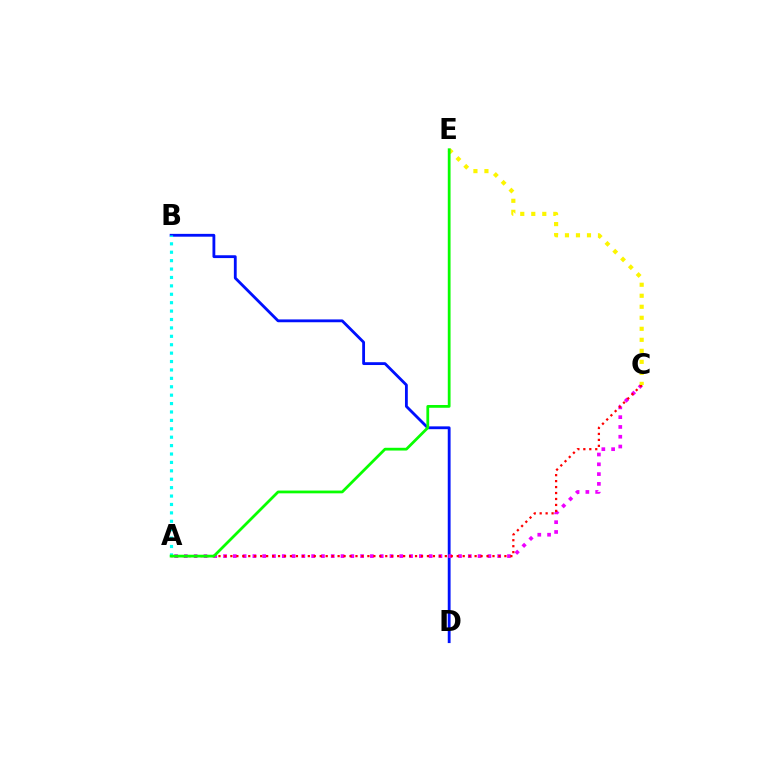{('B', 'D'): [{'color': '#0010ff', 'line_style': 'solid', 'thickness': 2.03}], ('A', 'C'): [{'color': '#ee00ff', 'line_style': 'dotted', 'thickness': 2.66}, {'color': '#ff0000', 'line_style': 'dotted', 'thickness': 1.62}], ('C', 'E'): [{'color': '#fcf500', 'line_style': 'dotted', 'thickness': 2.99}], ('A', 'B'): [{'color': '#00fff6', 'line_style': 'dotted', 'thickness': 2.28}], ('A', 'E'): [{'color': '#08ff00', 'line_style': 'solid', 'thickness': 1.99}]}